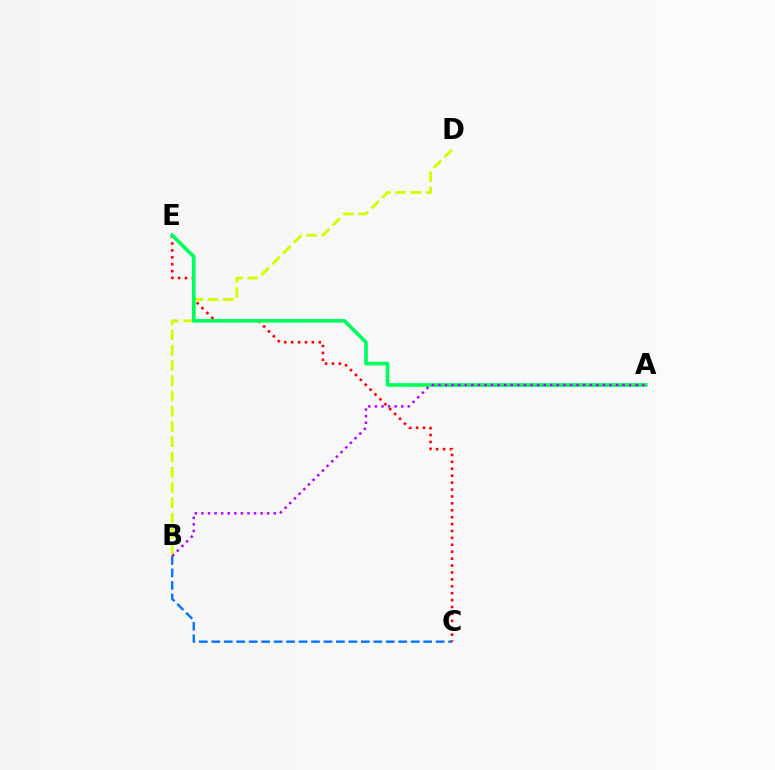{('B', 'C'): [{'color': '#0074ff', 'line_style': 'dashed', 'thickness': 1.69}], ('C', 'E'): [{'color': '#ff0000', 'line_style': 'dotted', 'thickness': 1.88}], ('B', 'D'): [{'color': '#d1ff00', 'line_style': 'dashed', 'thickness': 2.07}], ('A', 'E'): [{'color': '#00ff5c', 'line_style': 'solid', 'thickness': 2.64}], ('A', 'B'): [{'color': '#b900ff', 'line_style': 'dotted', 'thickness': 1.79}]}